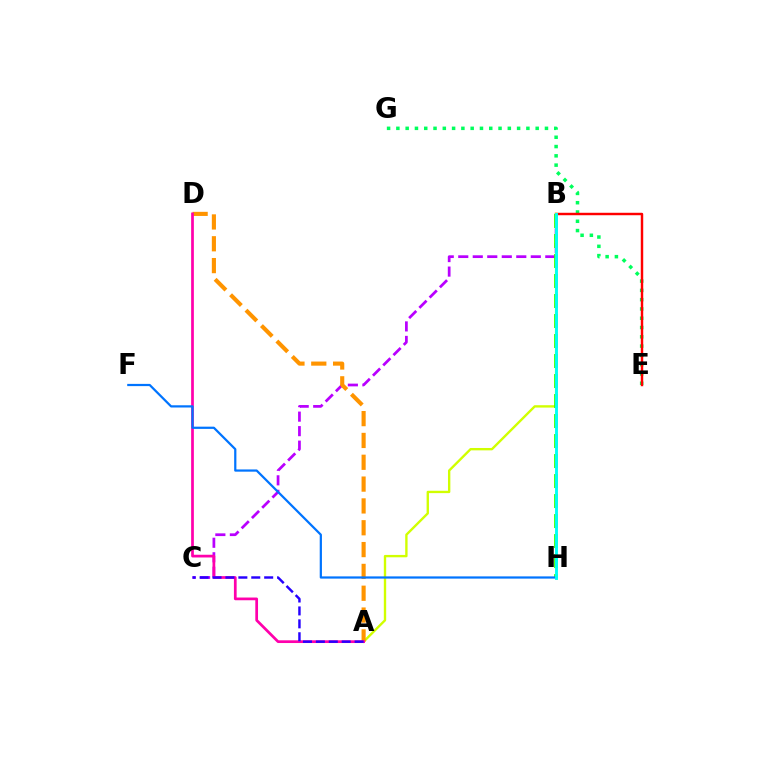{('E', 'G'): [{'color': '#00ff5c', 'line_style': 'dotted', 'thickness': 2.52}], ('B', 'E'): [{'color': '#ff0000', 'line_style': 'solid', 'thickness': 1.76}], ('A', 'B'): [{'color': '#d1ff00', 'line_style': 'solid', 'thickness': 1.71}], ('B', 'C'): [{'color': '#b900ff', 'line_style': 'dashed', 'thickness': 1.97}], ('B', 'H'): [{'color': '#3dff00', 'line_style': 'dashed', 'thickness': 2.72}, {'color': '#00fff6', 'line_style': 'solid', 'thickness': 2.08}], ('A', 'D'): [{'color': '#ff9400', 'line_style': 'dashed', 'thickness': 2.97}, {'color': '#ff00ac', 'line_style': 'solid', 'thickness': 1.96}], ('A', 'C'): [{'color': '#2500ff', 'line_style': 'dashed', 'thickness': 1.75}], ('F', 'H'): [{'color': '#0074ff', 'line_style': 'solid', 'thickness': 1.6}]}